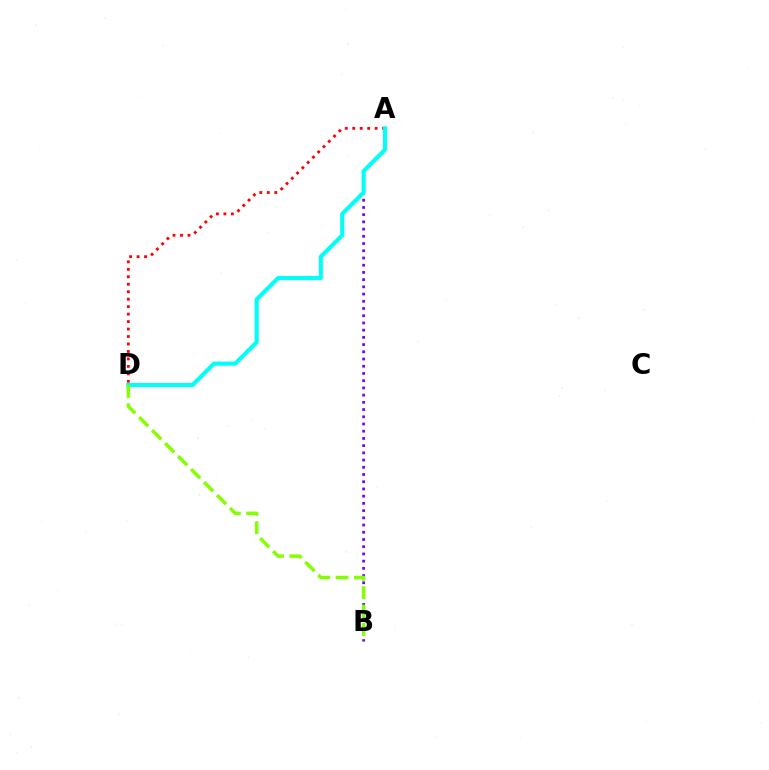{('A', 'D'): [{'color': '#ff0000', 'line_style': 'dotted', 'thickness': 2.03}, {'color': '#00fff6', 'line_style': 'solid', 'thickness': 2.96}], ('A', 'B'): [{'color': '#7200ff', 'line_style': 'dotted', 'thickness': 1.96}], ('B', 'D'): [{'color': '#84ff00', 'line_style': 'dashed', 'thickness': 2.49}]}